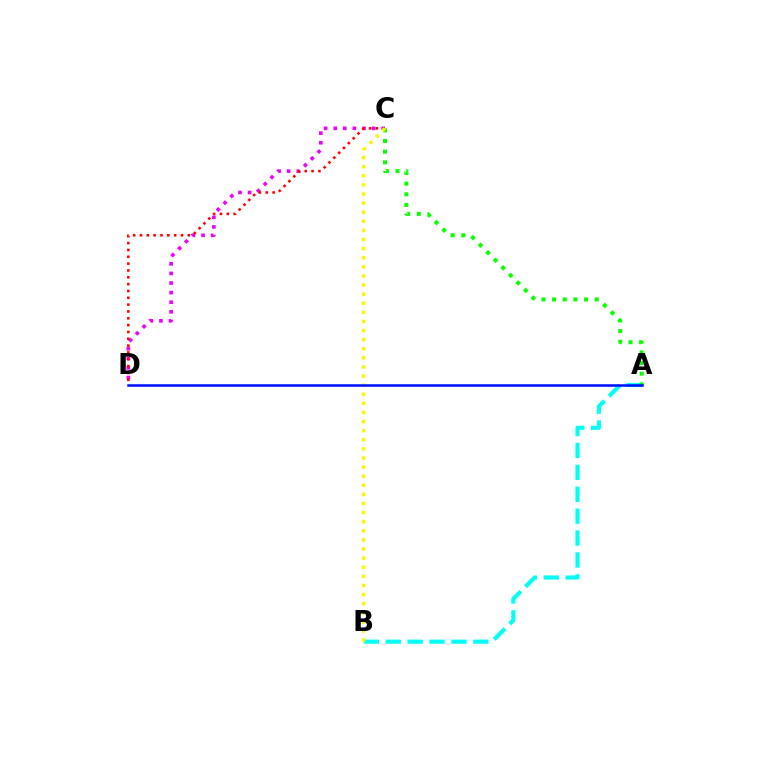{('A', 'B'): [{'color': '#00fff6', 'line_style': 'dashed', 'thickness': 2.97}], ('C', 'D'): [{'color': '#ee00ff', 'line_style': 'dotted', 'thickness': 2.61}, {'color': '#ff0000', 'line_style': 'dotted', 'thickness': 1.86}], ('A', 'C'): [{'color': '#08ff00', 'line_style': 'dotted', 'thickness': 2.9}], ('B', 'C'): [{'color': '#fcf500', 'line_style': 'dotted', 'thickness': 2.47}], ('A', 'D'): [{'color': '#0010ff', 'line_style': 'solid', 'thickness': 1.82}]}